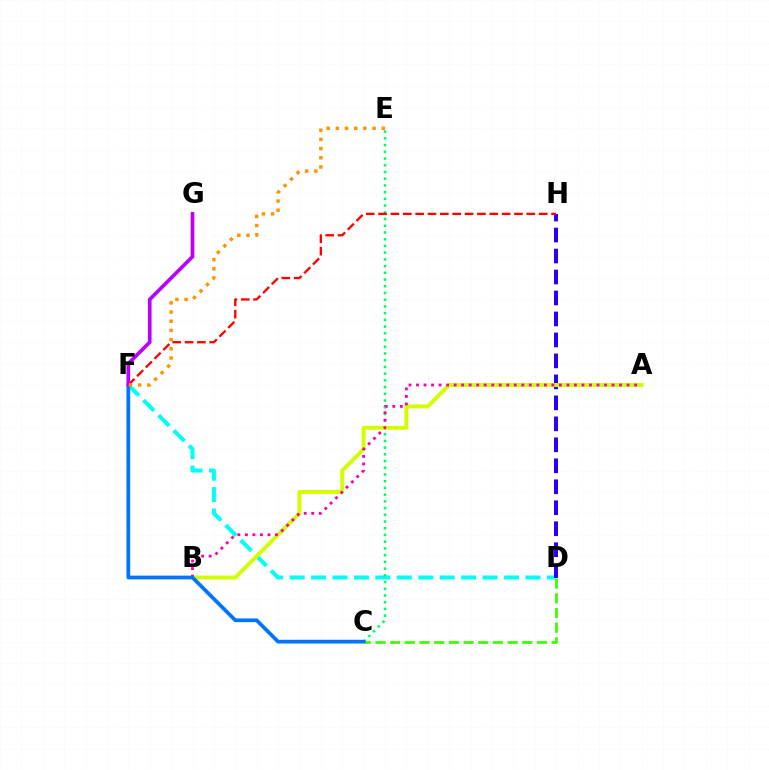{('D', 'F'): [{'color': '#00fff6', 'line_style': 'dashed', 'thickness': 2.91}], ('D', 'H'): [{'color': '#2500ff', 'line_style': 'dashed', 'thickness': 2.85}], ('C', 'E'): [{'color': '#00ff5c', 'line_style': 'dotted', 'thickness': 1.83}], ('A', 'B'): [{'color': '#d1ff00', 'line_style': 'solid', 'thickness': 2.83}, {'color': '#ff00ac', 'line_style': 'dotted', 'thickness': 2.04}], ('F', 'H'): [{'color': '#ff0000', 'line_style': 'dashed', 'thickness': 1.68}], ('C', 'D'): [{'color': '#3dff00', 'line_style': 'dashed', 'thickness': 1.99}], ('C', 'F'): [{'color': '#0074ff', 'line_style': 'solid', 'thickness': 2.69}], ('F', 'G'): [{'color': '#b900ff', 'line_style': 'solid', 'thickness': 2.65}], ('E', 'F'): [{'color': '#ff9400', 'line_style': 'dotted', 'thickness': 2.5}]}